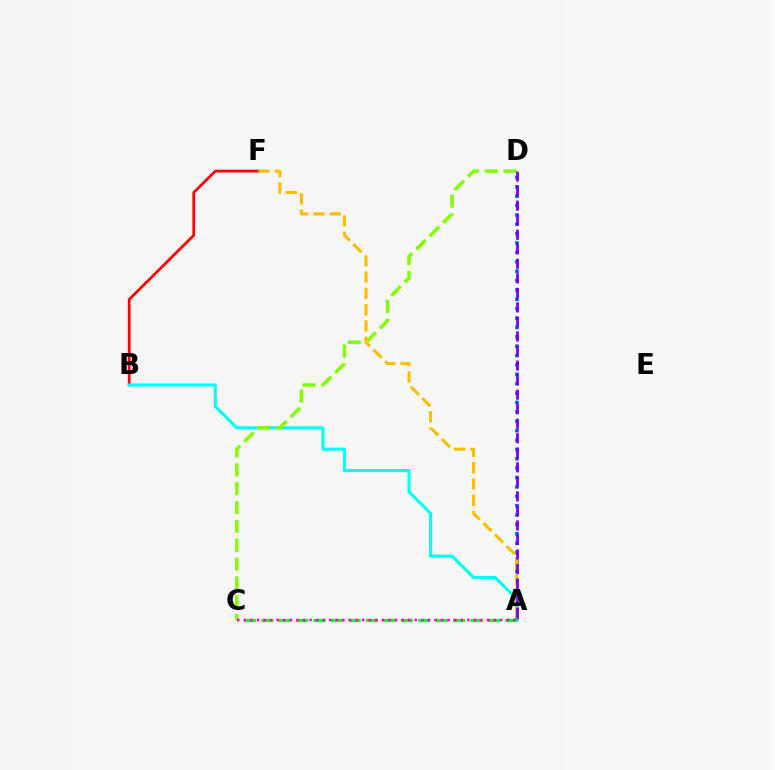{('B', 'F'): [{'color': '#ff0000', 'line_style': 'solid', 'thickness': 1.97}], ('A', 'B'): [{'color': '#00fff6', 'line_style': 'solid', 'thickness': 2.23}], ('C', 'D'): [{'color': '#84ff00', 'line_style': 'dashed', 'thickness': 2.56}], ('A', 'D'): [{'color': '#004bff', 'line_style': 'dotted', 'thickness': 2.55}, {'color': '#7200ff', 'line_style': 'dashed', 'thickness': 1.97}], ('A', 'F'): [{'color': '#ffbd00', 'line_style': 'dashed', 'thickness': 2.21}], ('A', 'C'): [{'color': '#00ff39', 'line_style': 'dashed', 'thickness': 2.37}, {'color': '#ff00cf', 'line_style': 'dotted', 'thickness': 1.79}]}